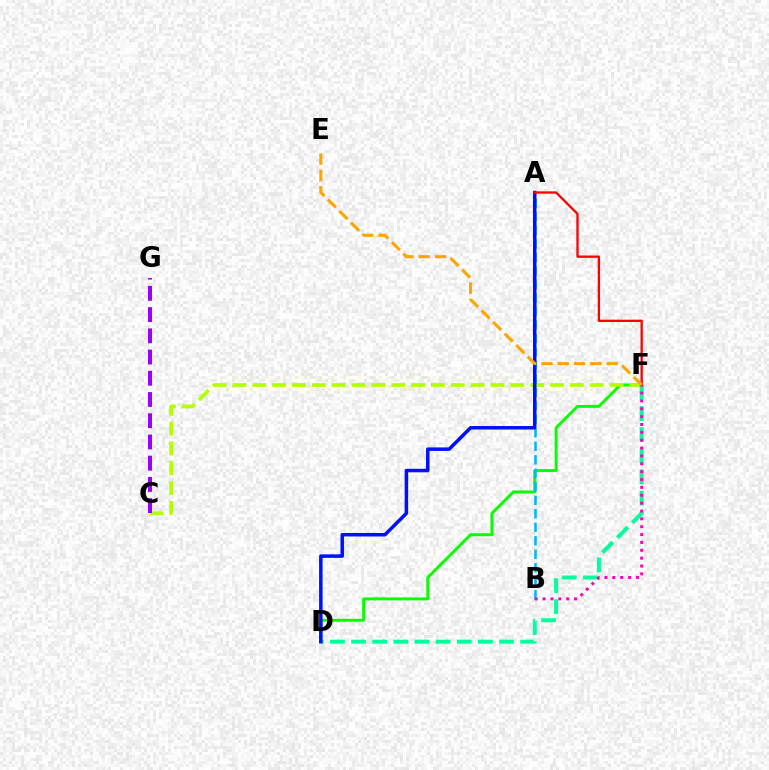{('D', 'F'): [{'color': '#08ff00', 'line_style': 'solid', 'thickness': 2.12}, {'color': '#00ff9d', 'line_style': 'dashed', 'thickness': 2.87}], ('C', 'F'): [{'color': '#b3ff00', 'line_style': 'dashed', 'thickness': 2.7}], ('A', 'B'): [{'color': '#00b5ff', 'line_style': 'dashed', 'thickness': 1.83}], ('C', 'G'): [{'color': '#9b00ff', 'line_style': 'dashed', 'thickness': 2.88}], ('A', 'D'): [{'color': '#0010ff', 'line_style': 'solid', 'thickness': 2.52}], ('A', 'F'): [{'color': '#ff0000', 'line_style': 'solid', 'thickness': 1.66}], ('B', 'F'): [{'color': '#ff00bd', 'line_style': 'dotted', 'thickness': 2.14}], ('E', 'F'): [{'color': '#ffa500', 'line_style': 'dashed', 'thickness': 2.22}]}